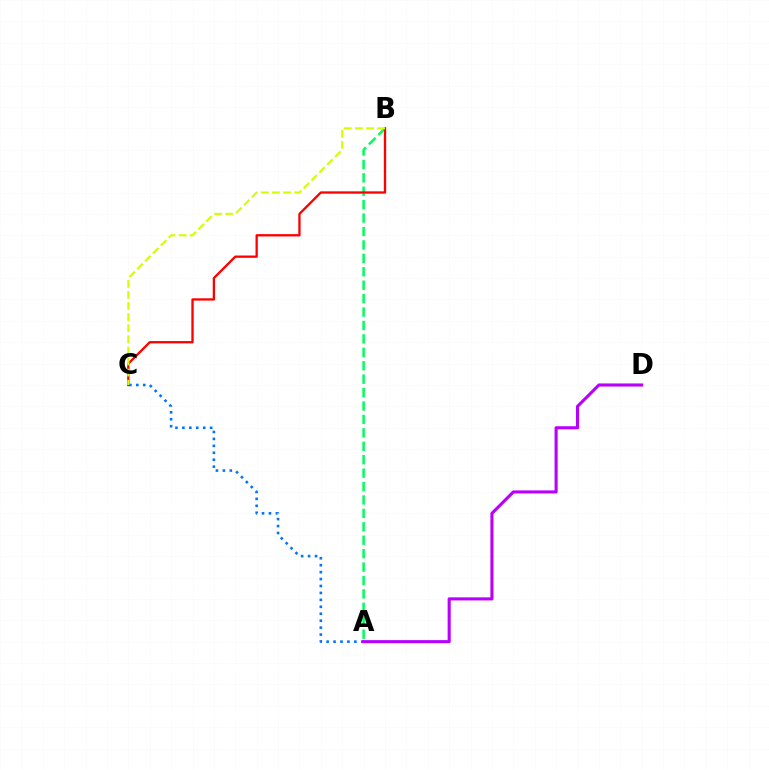{('A', 'C'): [{'color': '#0074ff', 'line_style': 'dotted', 'thickness': 1.89}], ('A', 'B'): [{'color': '#00ff5c', 'line_style': 'dashed', 'thickness': 1.82}], ('A', 'D'): [{'color': '#b900ff', 'line_style': 'solid', 'thickness': 2.23}], ('B', 'C'): [{'color': '#ff0000', 'line_style': 'solid', 'thickness': 1.67}, {'color': '#d1ff00', 'line_style': 'dashed', 'thickness': 1.51}]}